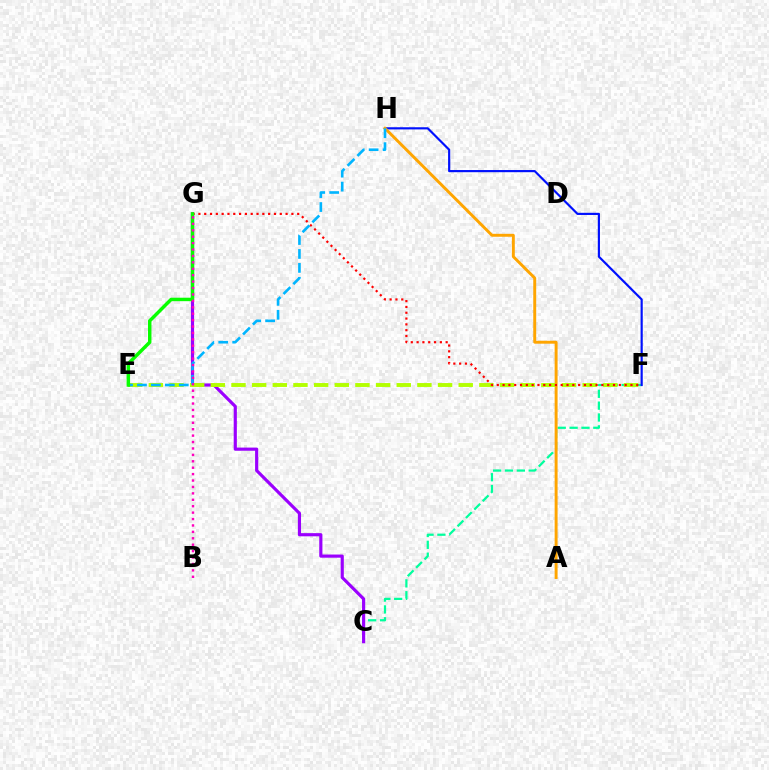{('C', 'F'): [{'color': '#00ff9d', 'line_style': 'dashed', 'thickness': 1.61}], ('F', 'H'): [{'color': '#0010ff', 'line_style': 'solid', 'thickness': 1.56}], ('C', 'G'): [{'color': '#9b00ff', 'line_style': 'solid', 'thickness': 2.28}], ('A', 'H'): [{'color': '#ffa500', 'line_style': 'solid', 'thickness': 2.11}], ('E', 'F'): [{'color': '#b3ff00', 'line_style': 'dashed', 'thickness': 2.81}], ('F', 'G'): [{'color': '#ff0000', 'line_style': 'dotted', 'thickness': 1.58}], ('E', 'H'): [{'color': '#00b5ff', 'line_style': 'dashed', 'thickness': 1.89}], ('E', 'G'): [{'color': '#08ff00', 'line_style': 'solid', 'thickness': 2.49}], ('B', 'G'): [{'color': '#ff00bd', 'line_style': 'dotted', 'thickness': 1.74}]}